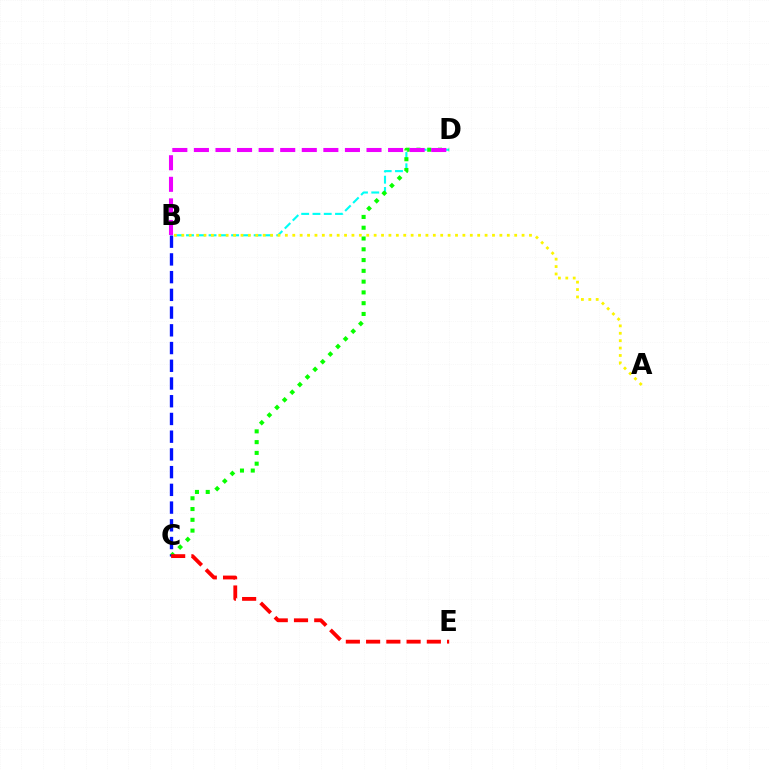{('B', 'D'): [{'color': '#00fff6', 'line_style': 'dashed', 'thickness': 1.53}, {'color': '#ee00ff', 'line_style': 'dashed', 'thickness': 2.93}], ('C', 'D'): [{'color': '#08ff00', 'line_style': 'dotted', 'thickness': 2.93}], ('B', 'C'): [{'color': '#0010ff', 'line_style': 'dashed', 'thickness': 2.41}], ('A', 'B'): [{'color': '#fcf500', 'line_style': 'dotted', 'thickness': 2.01}], ('C', 'E'): [{'color': '#ff0000', 'line_style': 'dashed', 'thickness': 2.75}]}